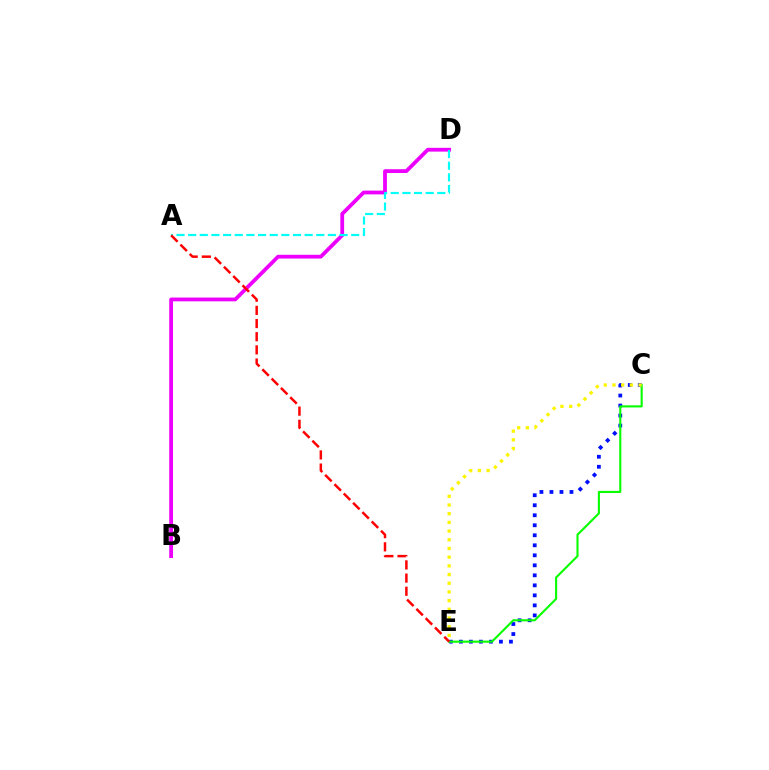{('B', 'D'): [{'color': '#ee00ff', 'line_style': 'solid', 'thickness': 2.72}], ('C', 'E'): [{'color': '#0010ff', 'line_style': 'dotted', 'thickness': 2.72}, {'color': '#08ff00', 'line_style': 'solid', 'thickness': 1.52}, {'color': '#fcf500', 'line_style': 'dotted', 'thickness': 2.36}], ('A', 'D'): [{'color': '#00fff6', 'line_style': 'dashed', 'thickness': 1.58}], ('A', 'E'): [{'color': '#ff0000', 'line_style': 'dashed', 'thickness': 1.79}]}